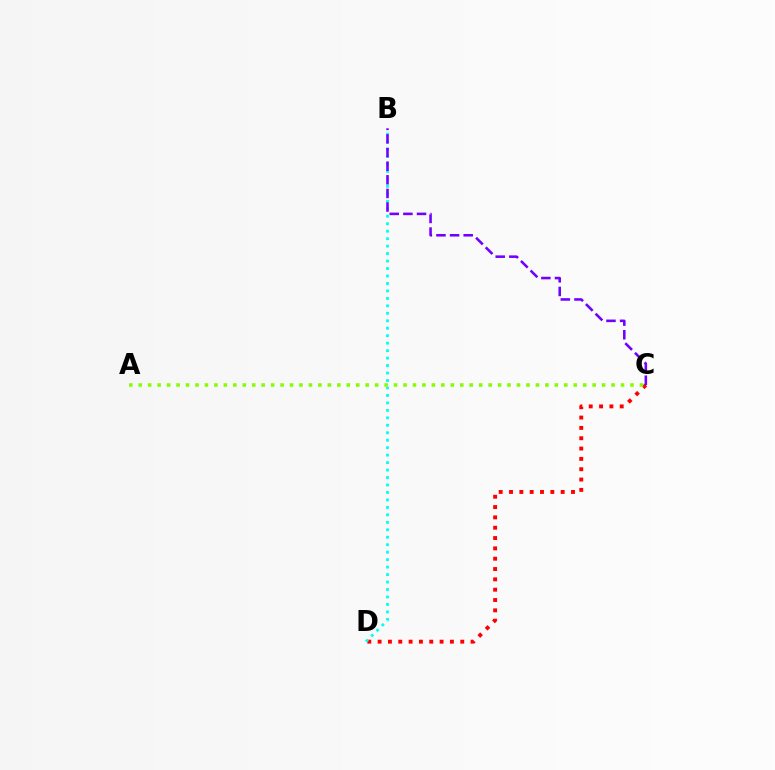{('C', 'D'): [{'color': '#ff0000', 'line_style': 'dotted', 'thickness': 2.81}], ('B', 'D'): [{'color': '#00fff6', 'line_style': 'dotted', 'thickness': 2.03}], ('B', 'C'): [{'color': '#7200ff', 'line_style': 'dashed', 'thickness': 1.85}], ('A', 'C'): [{'color': '#84ff00', 'line_style': 'dotted', 'thickness': 2.57}]}